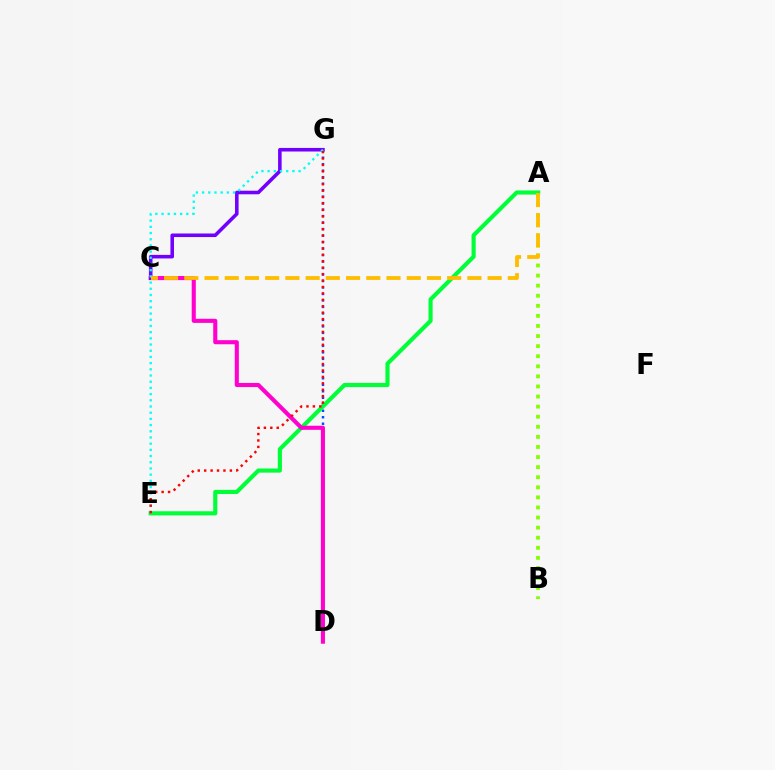{('D', 'G'): [{'color': '#004bff', 'line_style': 'dotted', 'thickness': 1.76}], ('A', 'E'): [{'color': '#00ff39', 'line_style': 'solid', 'thickness': 2.98}], ('C', 'D'): [{'color': '#ff00cf', 'line_style': 'solid', 'thickness': 2.94}], ('A', 'B'): [{'color': '#84ff00', 'line_style': 'dotted', 'thickness': 2.74}], ('C', 'G'): [{'color': '#7200ff', 'line_style': 'solid', 'thickness': 2.57}], ('E', 'G'): [{'color': '#00fff6', 'line_style': 'dotted', 'thickness': 1.68}, {'color': '#ff0000', 'line_style': 'dotted', 'thickness': 1.74}], ('A', 'C'): [{'color': '#ffbd00', 'line_style': 'dashed', 'thickness': 2.75}]}